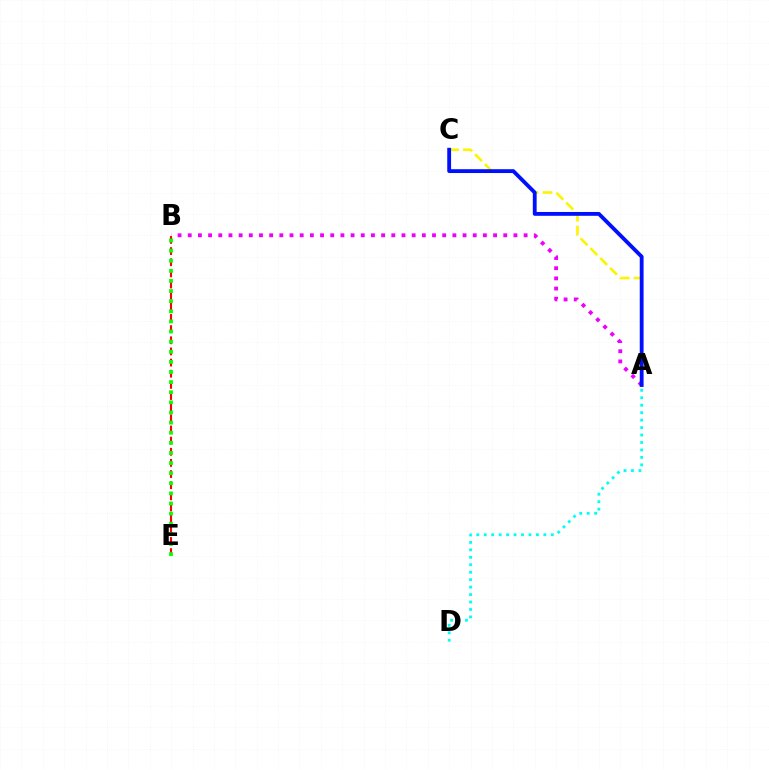{('B', 'E'): [{'color': '#ff0000', 'line_style': 'dashed', 'thickness': 1.51}, {'color': '#08ff00', 'line_style': 'dotted', 'thickness': 2.75}], ('A', 'C'): [{'color': '#fcf500', 'line_style': 'dashed', 'thickness': 1.89}, {'color': '#0010ff', 'line_style': 'solid', 'thickness': 2.76}], ('A', 'B'): [{'color': '#ee00ff', 'line_style': 'dotted', 'thickness': 2.77}], ('A', 'D'): [{'color': '#00fff6', 'line_style': 'dotted', 'thickness': 2.03}]}